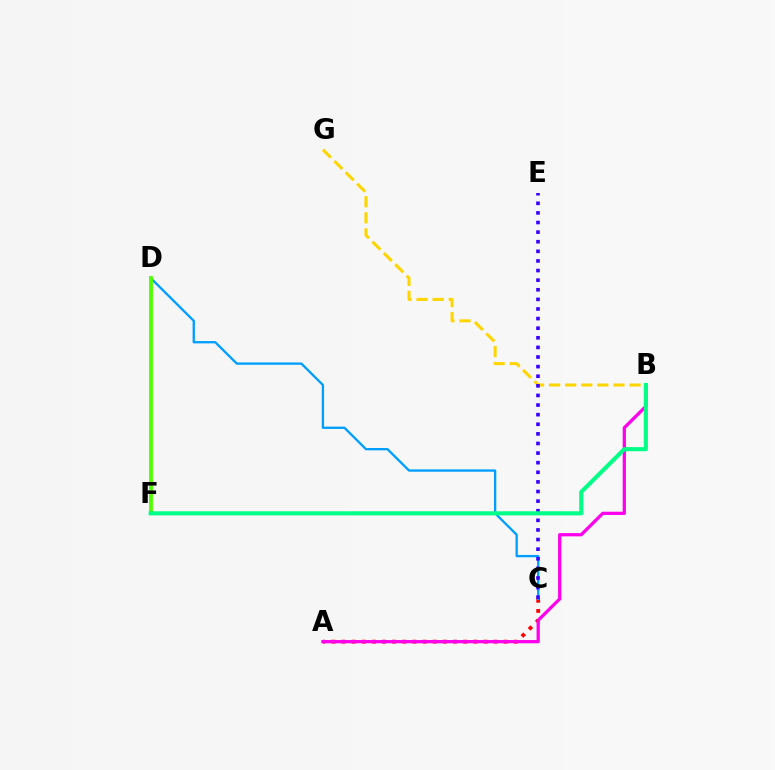{('A', 'C'): [{'color': '#ff0000', 'line_style': 'dotted', 'thickness': 2.75}], ('A', 'B'): [{'color': '#ff00ed', 'line_style': 'solid', 'thickness': 2.35}], ('B', 'G'): [{'color': '#ffd500', 'line_style': 'dashed', 'thickness': 2.18}], ('C', 'D'): [{'color': '#009eff', 'line_style': 'solid', 'thickness': 1.67}], ('C', 'E'): [{'color': '#3700ff', 'line_style': 'dotted', 'thickness': 2.61}], ('D', 'F'): [{'color': '#4fff00', 'line_style': 'solid', 'thickness': 2.74}], ('B', 'F'): [{'color': '#00ff86', 'line_style': 'solid', 'thickness': 2.96}]}